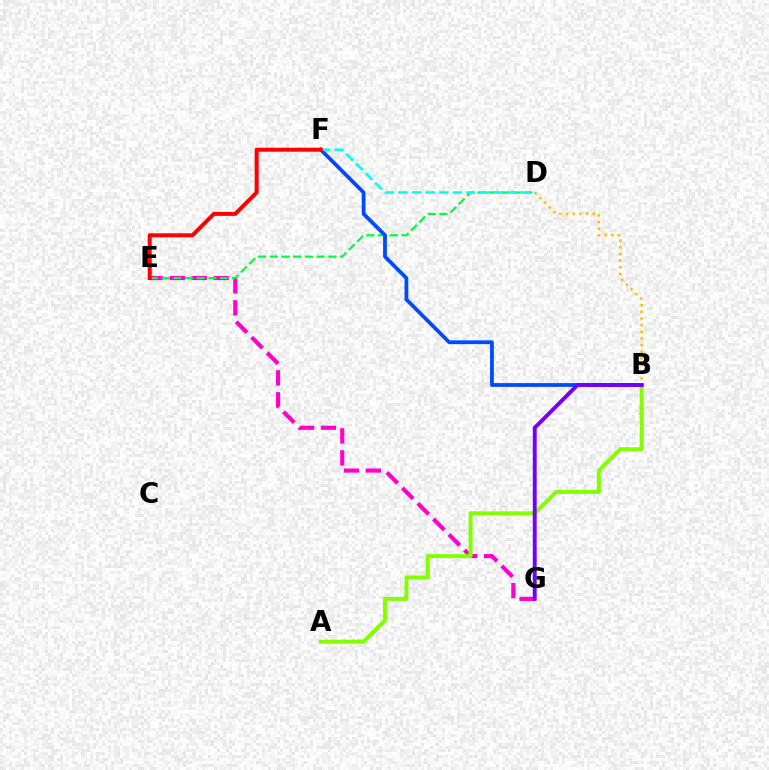{('E', 'G'): [{'color': '#ff00cf', 'line_style': 'dashed', 'thickness': 2.98}], ('D', 'E'): [{'color': '#00ff39', 'line_style': 'dashed', 'thickness': 1.59}], ('B', 'F'): [{'color': '#004bff', 'line_style': 'solid', 'thickness': 2.72}], ('B', 'D'): [{'color': '#ffbd00', 'line_style': 'dotted', 'thickness': 1.81}], ('A', 'B'): [{'color': '#84ff00', 'line_style': 'solid', 'thickness': 2.85}], ('D', 'F'): [{'color': '#00fff6', 'line_style': 'dashed', 'thickness': 1.85}], ('E', 'F'): [{'color': '#ff0000', 'line_style': 'solid', 'thickness': 2.87}], ('B', 'G'): [{'color': '#7200ff', 'line_style': 'solid', 'thickness': 2.8}]}